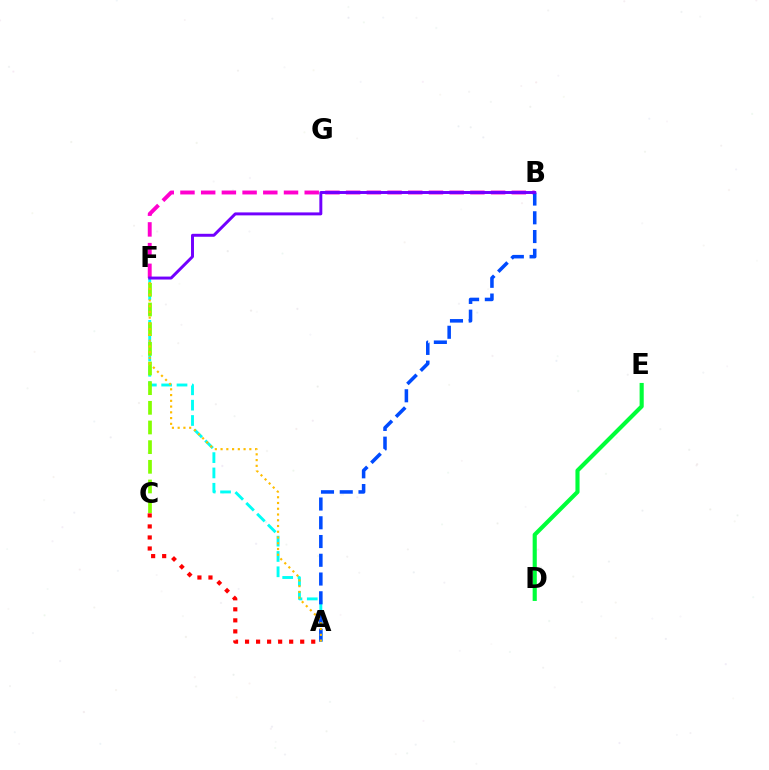{('A', 'F'): [{'color': '#00fff6', 'line_style': 'dashed', 'thickness': 2.08}, {'color': '#ffbd00', 'line_style': 'dotted', 'thickness': 1.56}], ('B', 'F'): [{'color': '#ff00cf', 'line_style': 'dashed', 'thickness': 2.81}, {'color': '#7200ff', 'line_style': 'solid', 'thickness': 2.13}], ('A', 'B'): [{'color': '#004bff', 'line_style': 'dashed', 'thickness': 2.55}], ('D', 'E'): [{'color': '#00ff39', 'line_style': 'solid', 'thickness': 2.97}], ('C', 'F'): [{'color': '#84ff00', 'line_style': 'dashed', 'thickness': 2.67}], ('A', 'C'): [{'color': '#ff0000', 'line_style': 'dotted', 'thickness': 3.0}]}